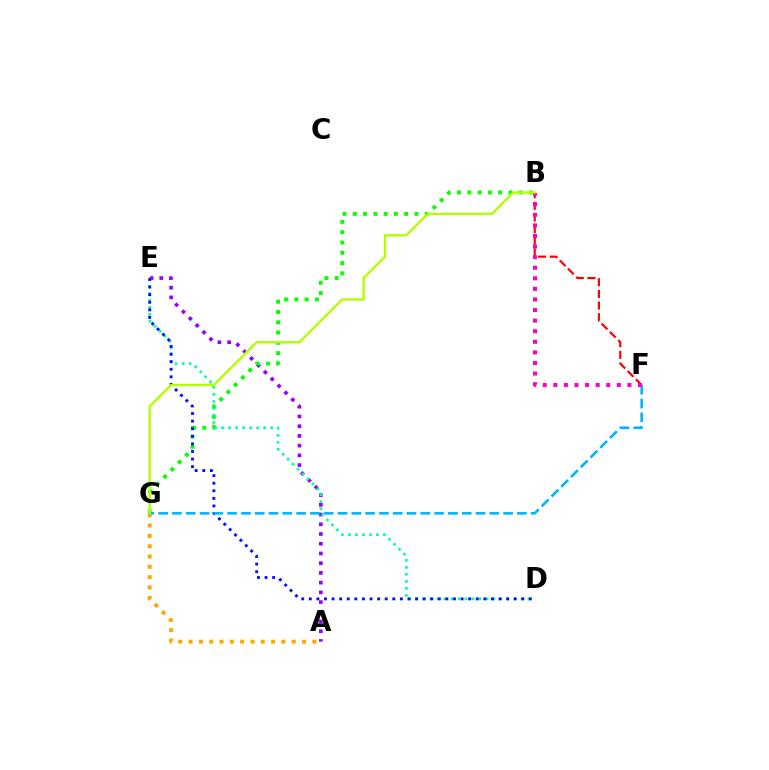{('A', 'G'): [{'color': '#ffa500', 'line_style': 'dotted', 'thickness': 2.8}], ('A', 'E'): [{'color': '#9b00ff', 'line_style': 'dotted', 'thickness': 2.64}], ('B', 'G'): [{'color': '#08ff00', 'line_style': 'dotted', 'thickness': 2.79}, {'color': '#b3ff00', 'line_style': 'solid', 'thickness': 1.72}], ('D', 'E'): [{'color': '#00ff9d', 'line_style': 'dotted', 'thickness': 1.9}, {'color': '#0010ff', 'line_style': 'dotted', 'thickness': 2.06}], ('B', 'F'): [{'color': '#ff0000', 'line_style': 'dashed', 'thickness': 1.58}, {'color': '#ff00bd', 'line_style': 'dotted', 'thickness': 2.88}], ('F', 'G'): [{'color': '#00b5ff', 'line_style': 'dashed', 'thickness': 1.87}]}